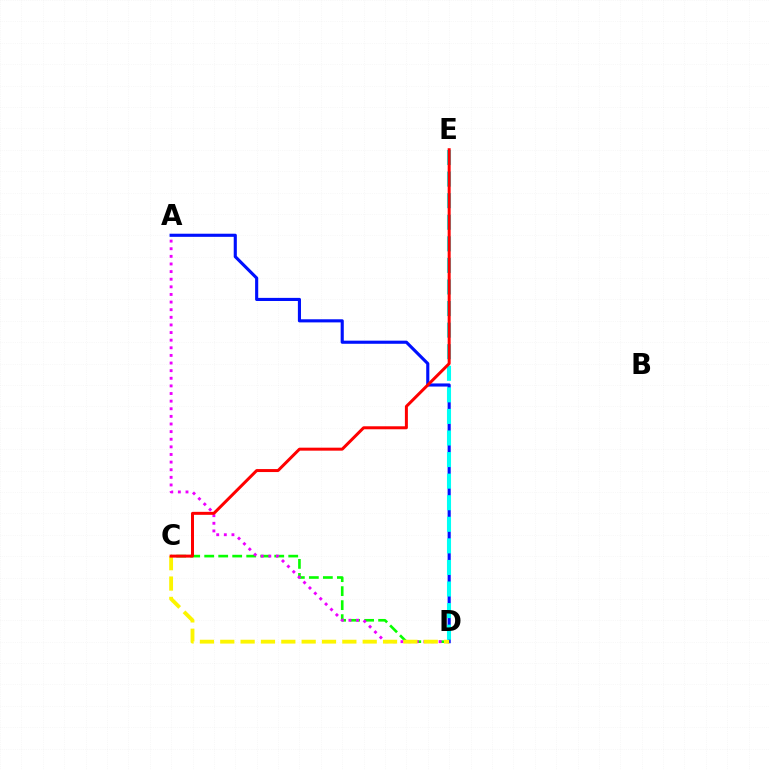{('C', 'D'): [{'color': '#08ff00', 'line_style': 'dashed', 'thickness': 1.9}, {'color': '#fcf500', 'line_style': 'dashed', 'thickness': 2.76}], ('A', 'D'): [{'color': '#ee00ff', 'line_style': 'dotted', 'thickness': 2.07}, {'color': '#0010ff', 'line_style': 'solid', 'thickness': 2.25}], ('D', 'E'): [{'color': '#00fff6', 'line_style': 'dashed', 'thickness': 2.93}], ('C', 'E'): [{'color': '#ff0000', 'line_style': 'solid', 'thickness': 2.15}]}